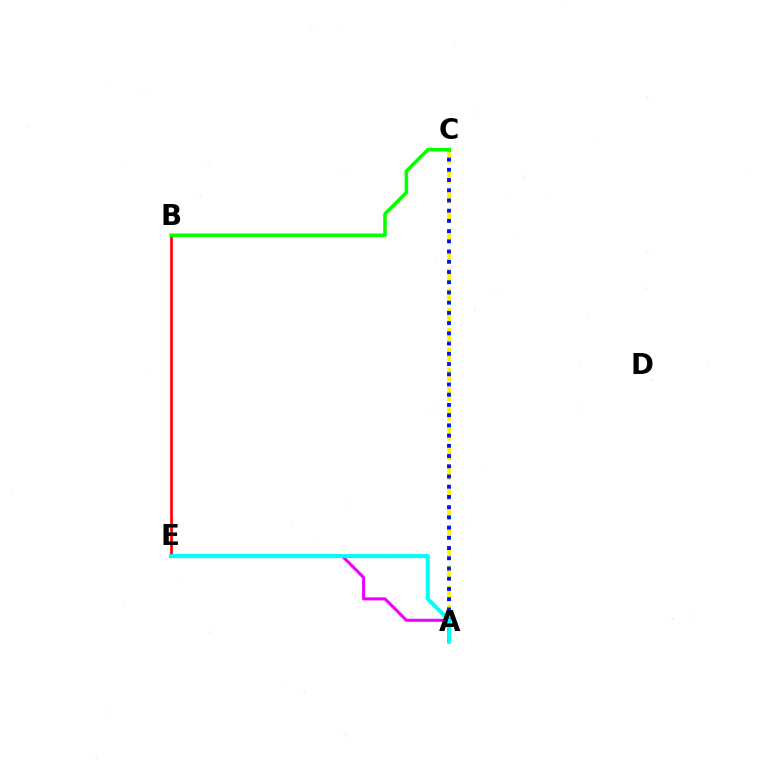{('B', 'E'): [{'color': '#ff0000', 'line_style': 'solid', 'thickness': 1.93}], ('A', 'C'): [{'color': '#fcf500', 'line_style': 'dashed', 'thickness': 2.69}, {'color': '#0010ff', 'line_style': 'dotted', 'thickness': 2.78}], ('A', 'E'): [{'color': '#ee00ff', 'line_style': 'solid', 'thickness': 2.19}, {'color': '#00fff6', 'line_style': 'solid', 'thickness': 2.92}], ('B', 'C'): [{'color': '#08ff00', 'line_style': 'solid', 'thickness': 2.58}]}